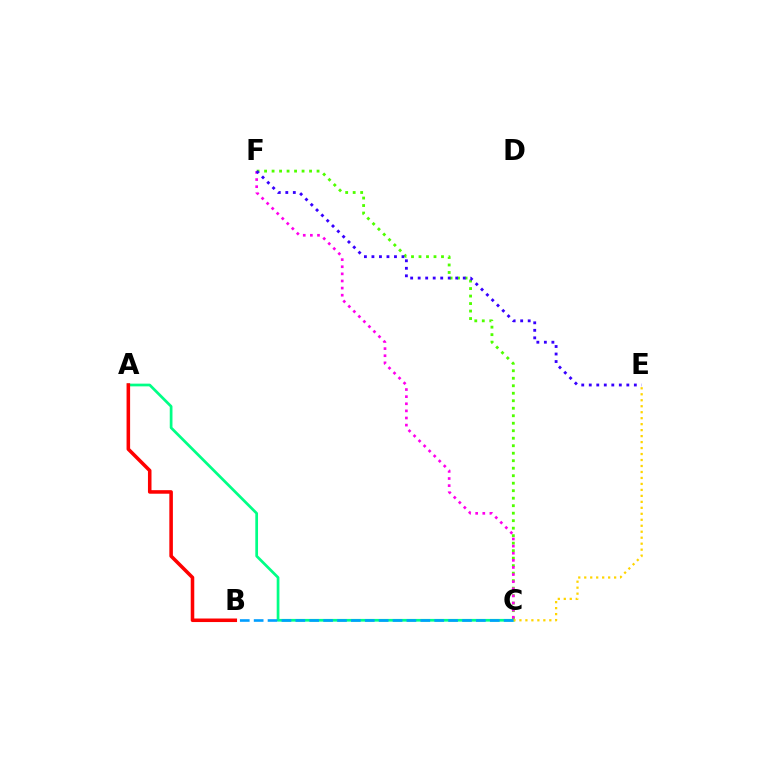{('C', 'F'): [{'color': '#4fff00', 'line_style': 'dotted', 'thickness': 2.04}, {'color': '#ff00ed', 'line_style': 'dotted', 'thickness': 1.93}], ('A', 'C'): [{'color': '#00ff86', 'line_style': 'solid', 'thickness': 1.96}], ('C', 'E'): [{'color': '#ffd500', 'line_style': 'dotted', 'thickness': 1.62}], ('E', 'F'): [{'color': '#3700ff', 'line_style': 'dotted', 'thickness': 2.04}], ('B', 'C'): [{'color': '#009eff', 'line_style': 'dashed', 'thickness': 1.89}], ('A', 'B'): [{'color': '#ff0000', 'line_style': 'solid', 'thickness': 2.56}]}